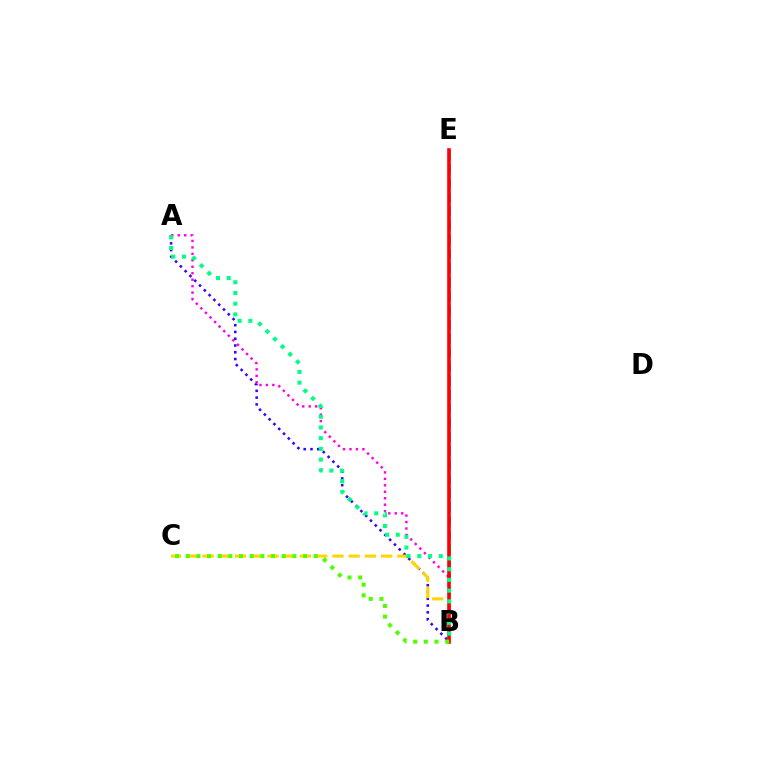{('A', 'B'): [{'color': '#3700ff', 'line_style': 'dotted', 'thickness': 1.84}, {'color': '#ff00ed', 'line_style': 'dotted', 'thickness': 1.75}, {'color': '#00ff86', 'line_style': 'dotted', 'thickness': 2.92}], ('B', 'E'): [{'color': '#009eff', 'line_style': 'dashed', 'thickness': 1.91}, {'color': '#ff0000', 'line_style': 'solid', 'thickness': 2.6}], ('B', 'C'): [{'color': '#ffd500', 'line_style': 'dashed', 'thickness': 2.21}, {'color': '#4fff00', 'line_style': 'dotted', 'thickness': 2.9}]}